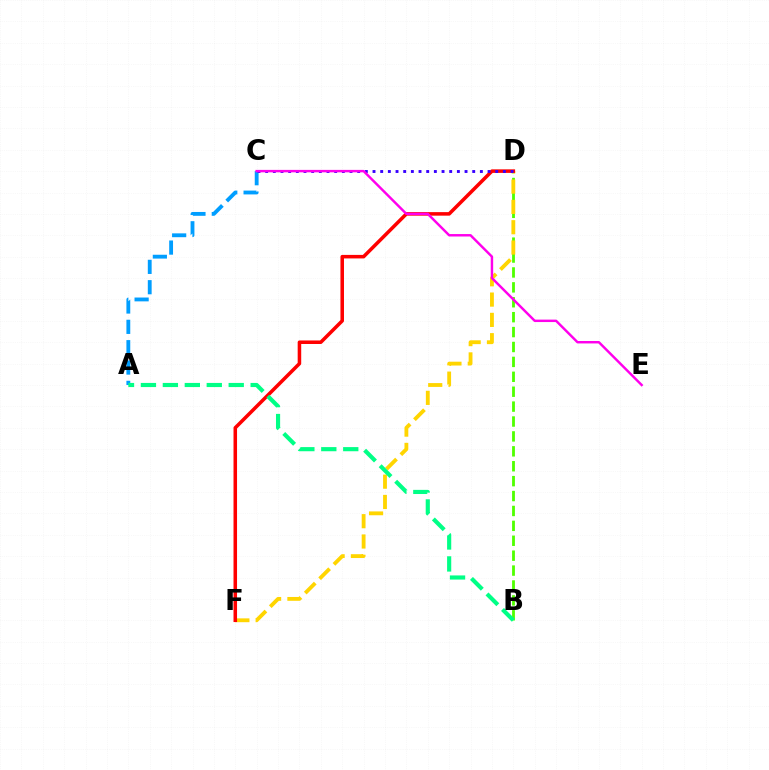{('A', 'C'): [{'color': '#009eff', 'line_style': 'dashed', 'thickness': 2.76}], ('B', 'D'): [{'color': '#4fff00', 'line_style': 'dashed', 'thickness': 2.02}], ('D', 'F'): [{'color': '#ffd500', 'line_style': 'dashed', 'thickness': 2.76}, {'color': '#ff0000', 'line_style': 'solid', 'thickness': 2.55}], ('C', 'D'): [{'color': '#3700ff', 'line_style': 'dotted', 'thickness': 2.08}], ('C', 'E'): [{'color': '#ff00ed', 'line_style': 'solid', 'thickness': 1.76}], ('A', 'B'): [{'color': '#00ff86', 'line_style': 'dashed', 'thickness': 2.98}]}